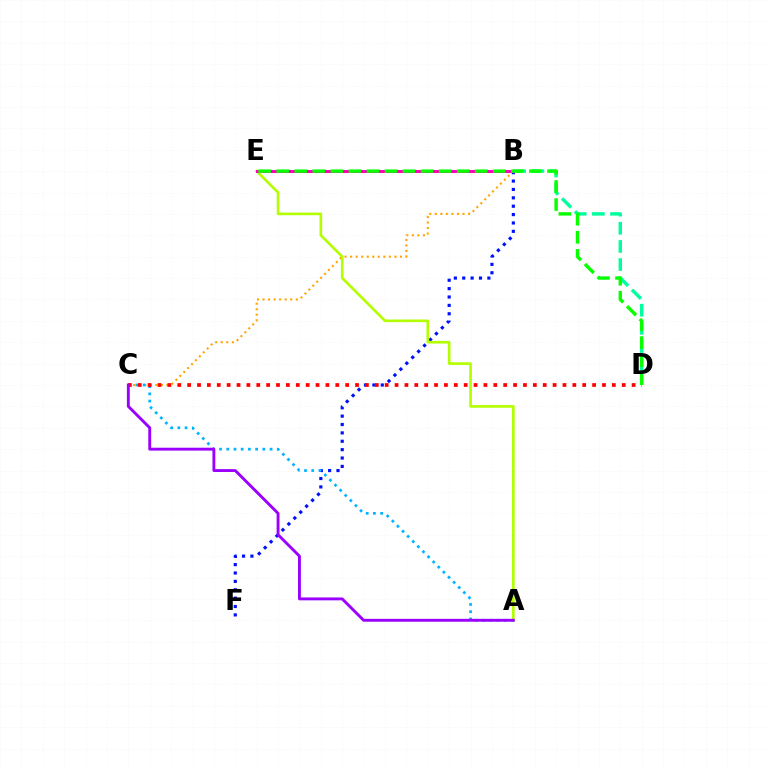{('B', 'C'): [{'color': '#ffa500', 'line_style': 'dotted', 'thickness': 1.51}], ('B', 'F'): [{'color': '#0010ff', 'line_style': 'dotted', 'thickness': 2.28}], ('B', 'D'): [{'color': '#00ff9d', 'line_style': 'dashed', 'thickness': 2.47}], ('A', 'E'): [{'color': '#b3ff00', 'line_style': 'solid', 'thickness': 1.9}], ('B', 'E'): [{'color': '#ff00bd', 'line_style': 'solid', 'thickness': 2.16}], ('A', 'C'): [{'color': '#00b5ff', 'line_style': 'dotted', 'thickness': 1.96}, {'color': '#9b00ff', 'line_style': 'solid', 'thickness': 2.08}], ('C', 'D'): [{'color': '#ff0000', 'line_style': 'dotted', 'thickness': 2.68}], ('D', 'E'): [{'color': '#08ff00', 'line_style': 'dashed', 'thickness': 2.45}]}